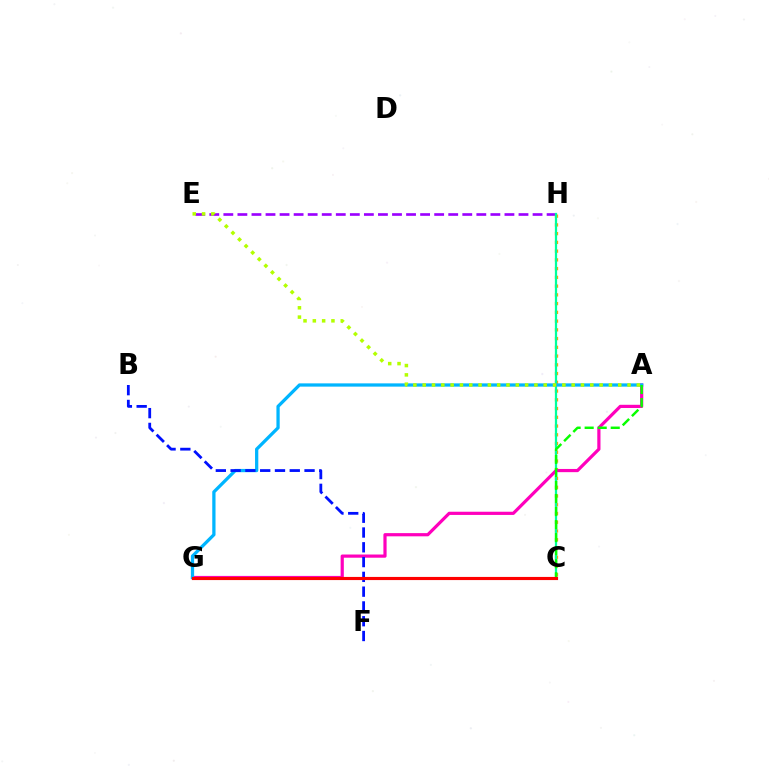{('E', 'H'): [{'color': '#9b00ff', 'line_style': 'dashed', 'thickness': 1.91}], ('C', 'H'): [{'color': '#ffa500', 'line_style': 'dotted', 'thickness': 2.38}, {'color': '#00ff9d', 'line_style': 'solid', 'thickness': 1.62}], ('A', 'G'): [{'color': '#ff00bd', 'line_style': 'solid', 'thickness': 2.3}, {'color': '#00b5ff', 'line_style': 'solid', 'thickness': 2.35}], ('B', 'F'): [{'color': '#0010ff', 'line_style': 'dashed', 'thickness': 2.01}], ('A', 'E'): [{'color': '#b3ff00', 'line_style': 'dotted', 'thickness': 2.53}], ('A', 'C'): [{'color': '#08ff00', 'line_style': 'dashed', 'thickness': 1.77}], ('C', 'G'): [{'color': '#ff0000', 'line_style': 'solid', 'thickness': 2.26}]}